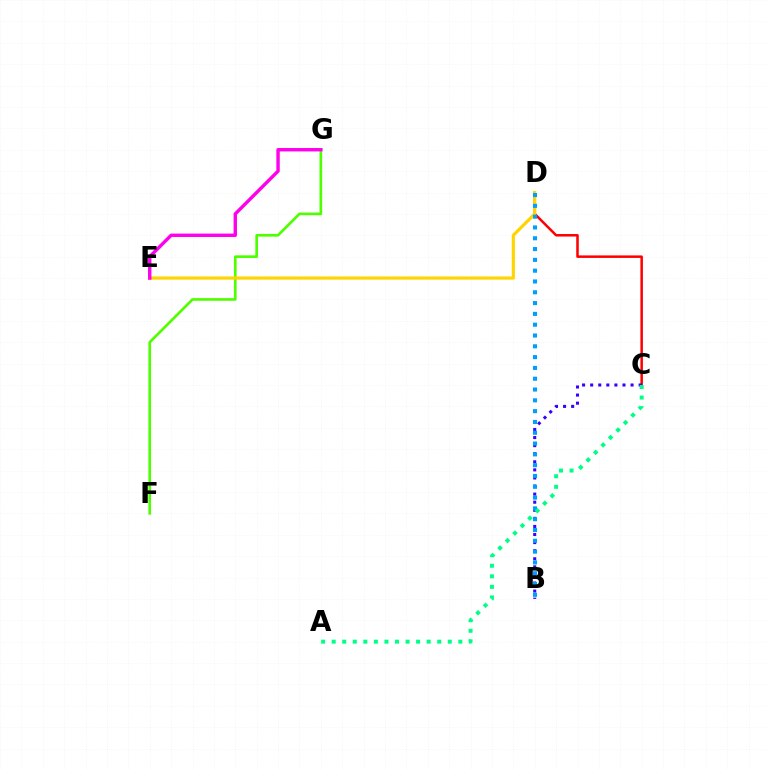{('F', 'G'): [{'color': '#4fff00', 'line_style': 'solid', 'thickness': 1.92}], ('C', 'D'): [{'color': '#ff0000', 'line_style': 'solid', 'thickness': 1.81}], ('D', 'E'): [{'color': '#ffd500', 'line_style': 'solid', 'thickness': 2.29}], ('B', 'C'): [{'color': '#3700ff', 'line_style': 'dotted', 'thickness': 2.2}], ('E', 'G'): [{'color': '#ff00ed', 'line_style': 'solid', 'thickness': 2.45}], ('B', 'D'): [{'color': '#009eff', 'line_style': 'dotted', 'thickness': 2.94}], ('A', 'C'): [{'color': '#00ff86', 'line_style': 'dotted', 'thickness': 2.87}]}